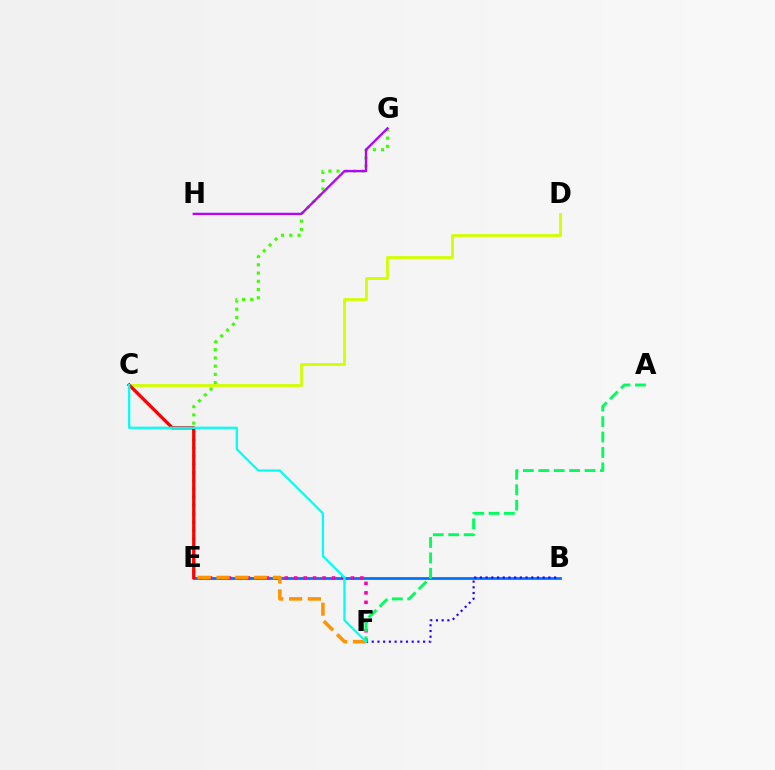{('B', 'E'): [{'color': '#0074ff', 'line_style': 'solid', 'thickness': 2.0}], ('E', 'G'): [{'color': '#3dff00', 'line_style': 'dotted', 'thickness': 2.24}], ('C', 'D'): [{'color': '#d1ff00', 'line_style': 'solid', 'thickness': 2.01}], ('B', 'F'): [{'color': '#2500ff', 'line_style': 'dotted', 'thickness': 1.55}], ('E', 'F'): [{'color': '#ff00ac', 'line_style': 'dotted', 'thickness': 2.57}, {'color': '#ff9400', 'line_style': 'dashed', 'thickness': 2.55}], ('G', 'H'): [{'color': '#b900ff', 'line_style': 'solid', 'thickness': 1.65}], ('A', 'F'): [{'color': '#00ff5c', 'line_style': 'dashed', 'thickness': 2.1}], ('C', 'E'): [{'color': '#ff0000', 'line_style': 'solid', 'thickness': 2.36}], ('C', 'F'): [{'color': '#00fff6', 'line_style': 'solid', 'thickness': 1.62}]}